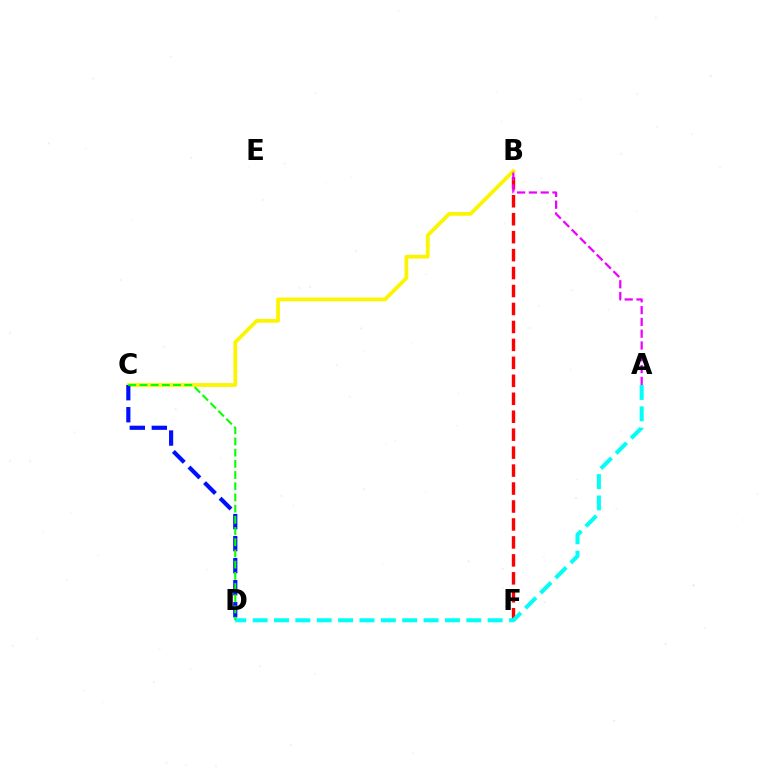{('B', 'C'): [{'color': '#fcf500', 'line_style': 'solid', 'thickness': 2.72}], ('C', 'D'): [{'color': '#0010ff', 'line_style': 'dashed', 'thickness': 2.99}, {'color': '#08ff00', 'line_style': 'dashed', 'thickness': 1.52}], ('B', 'F'): [{'color': '#ff0000', 'line_style': 'dashed', 'thickness': 2.44}], ('A', 'D'): [{'color': '#00fff6', 'line_style': 'dashed', 'thickness': 2.9}], ('A', 'B'): [{'color': '#ee00ff', 'line_style': 'dashed', 'thickness': 1.6}]}